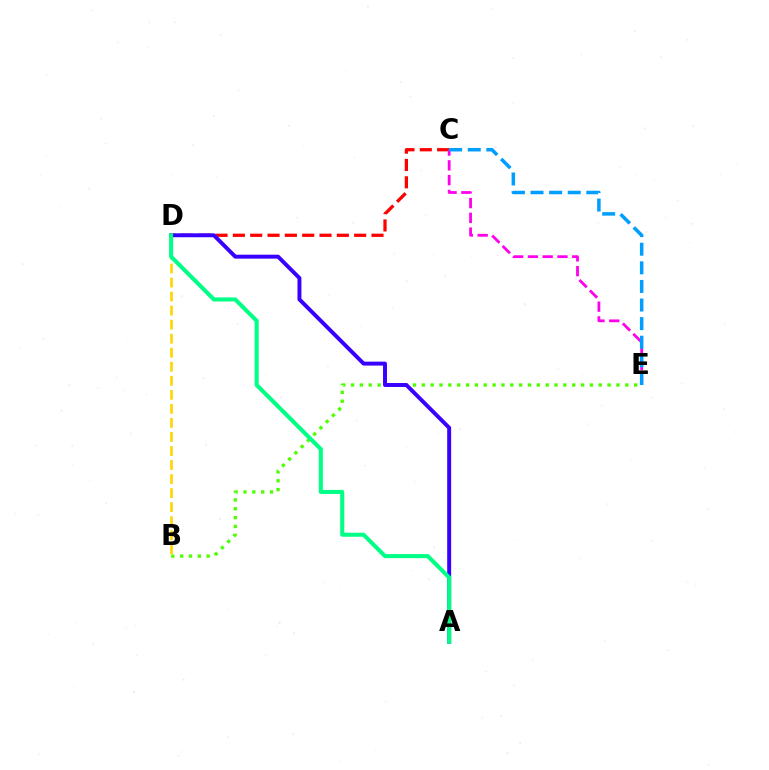{('B', 'E'): [{'color': '#4fff00', 'line_style': 'dotted', 'thickness': 2.4}], ('C', 'D'): [{'color': '#ff0000', 'line_style': 'dashed', 'thickness': 2.35}], ('A', 'D'): [{'color': '#3700ff', 'line_style': 'solid', 'thickness': 2.83}, {'color': '#00ff86', 'line_style': 'solid', 'thickness': 2.92}], ('C', 'E'): [{'color': '#ff00ed', 'line_style': 'dashed', 'thickness': 2.01}, {'color': '#009eff', 'line_style': 'dashed', 'thickness': 2.53}], ('B', 'D'): [{'color': '#ffd500', 'line_style': 'dashed', 'thickness': 1.91}]}